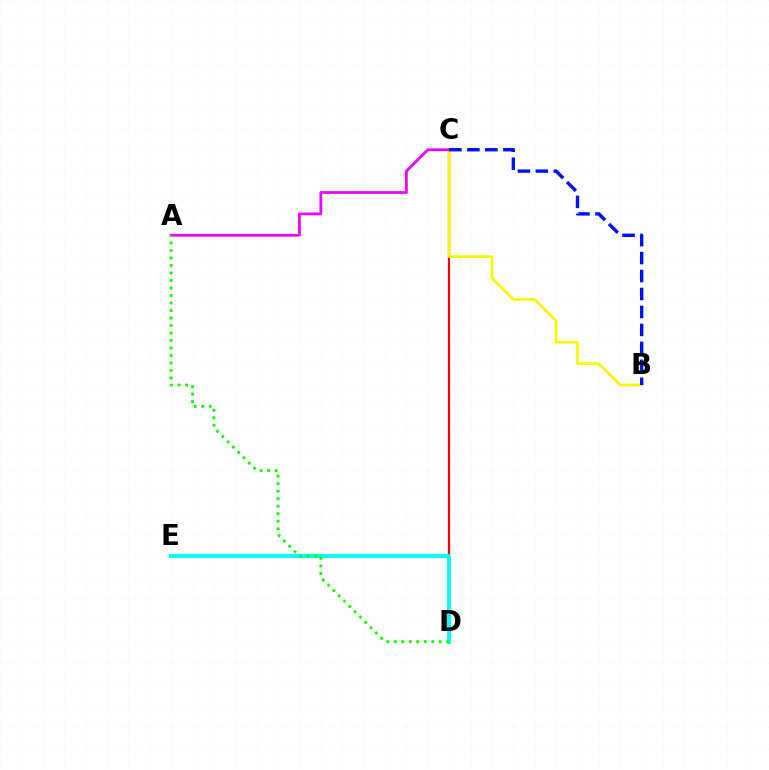{('C', 'D'): [{'color': '#ff0000', 'line_style': 'solid', 'thickness': 1.61}], ('B', 'C'): [{'color': '#fcf500', 'line_style': 'solid', 'thickness': 2.0}, {'color': '#0010ff', 'line_style': 'dashed', 'thickness': 2.44}], ('A', 'C'): [{'color': '#ee00ff', 'line_style': 'solid', 'thickness': 1.98}], ('D', 'E'): [{'color': '#00fff6', 'line_style': 'solid', 'thickness': 2.81}], ('A', 'D'): [{'color': '#08ff00', 'line_style': 'dotted', 'thickness': 2.04}]}